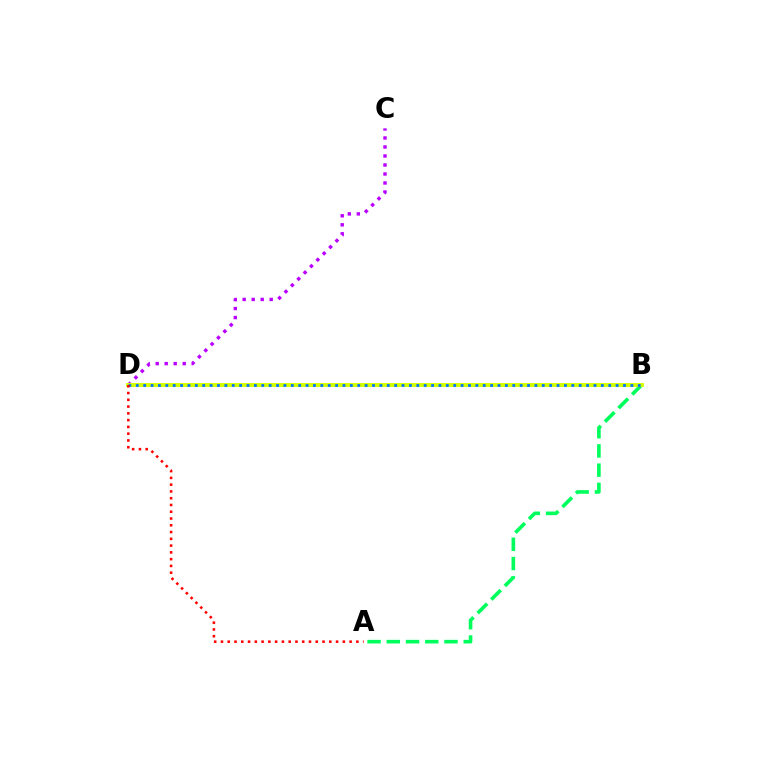{('C', 'D'): [{'color': '#b900ff', 'line_style': 'dotted', 'thickness': 2.45}], ('A', 'B'): [{'color': '#00ff5c', 'line_style': 'dashed', 'thickness': 2.61}], ('B', 'D'): [{'color': '#d1ff00', 'line_style': 'solid', 'thickness': 2.83}, {'color': '#0074ff', 'line_style': 'dotted', 'thickness': 2.01}], ('A', 'D'): [{'color': '#ff0000', 'line_style': 'dotted', 'thickness': 1.84}]}